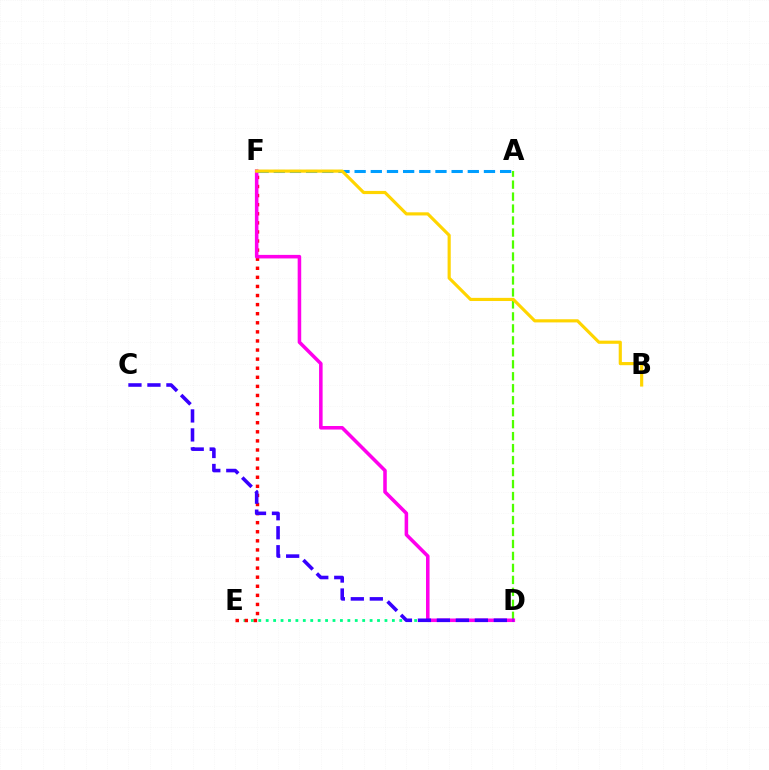{('D', 'E'): [{'color': '#00ff86', 'line_style': 'dotted', 'thickness': 2.02}], ('E', 'F'): [{'color': '#ff0000', 'line_style': 'dotted', 'thickness': 2.47}], ('A', 'D'): [{'color': '#4fff00', 'line_style': 'dashed', 'thickness': 1.63}], ('D', 'F'): [{'color': '#ff00ed', 'line_style': 'solid', 'thickness': 2.56}], ('A', 'F'): [{'color': '#009eff', 'line_style': 'dashed', 'thickness': 2.2}], ('C', 'D'): [{'color': '#3700ff', 'line_style': 'dashed', 'thickness': 2.58}], ('B', 'F'): [{'color': '#ffd500', 'line_style': 'solid', 'thickness': 2.27}]}